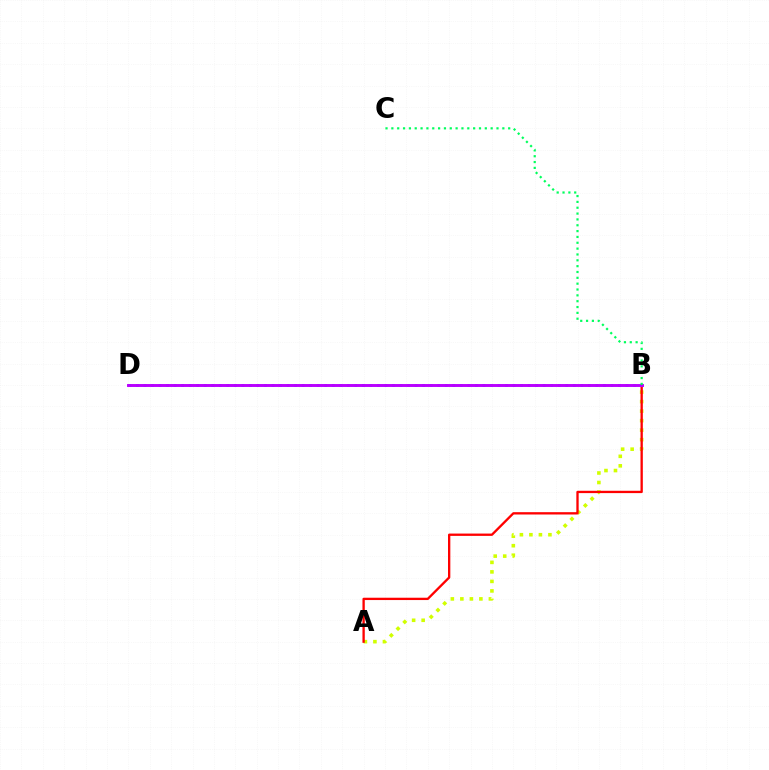{('A', 'B'): [{'color': '#d1ff00', 'line_style': 'dotted', 'thickness': 2.59}, {'color': '#ff0000', 'line_style': 'solid', 'thickness': 1.67}], ('B', 'D'): [{'color': '#0074ff', 'line_style': 'dotted', 'thickness': 2.05}, {'color': '#b900ff', 'line_style': 'solid', 'thickness': 2.11}], ('B', 'C'): [{'color': '#00ff5c', 'line_style': 'dotted', 'thickness': 1.59}]}